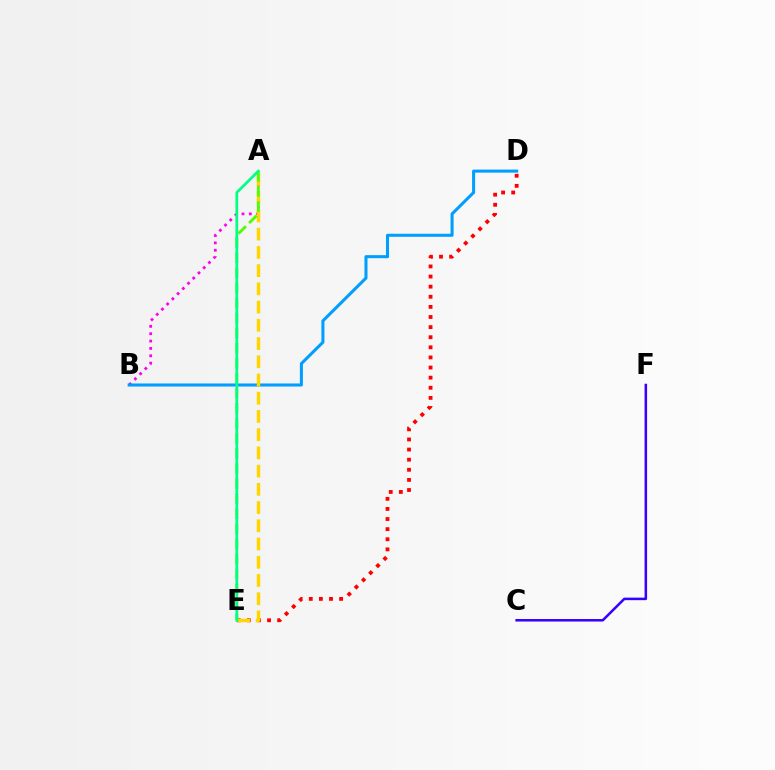{('C', 'F'): [{'color': '#3700ff', 'line_style': 'solid', 'thickness': 1.82}], ('A', 'B'): [{'color': '#ff00ed', 'line_style': 'dotted', 'thickness': 2.0}], ('D', 'E'): [{'color': '#ff0000', 'line_style': 'dotted', 'thickness': 2.75}], ('B', 'D'): [{'color': '#009eff', 'line_style': 'solid', 'thickness': 2.19}], ('A', 'E'): [{'color': '#ffd500', 'line_style': 'dashed', 'thickness': 2.48}, {'color': '#4fff00', 'line_style': 'dashed', 'thickness': 2.05}, {'color': '#00ff86', 'line_style': 'solid', 'thickness': 1.97}]}